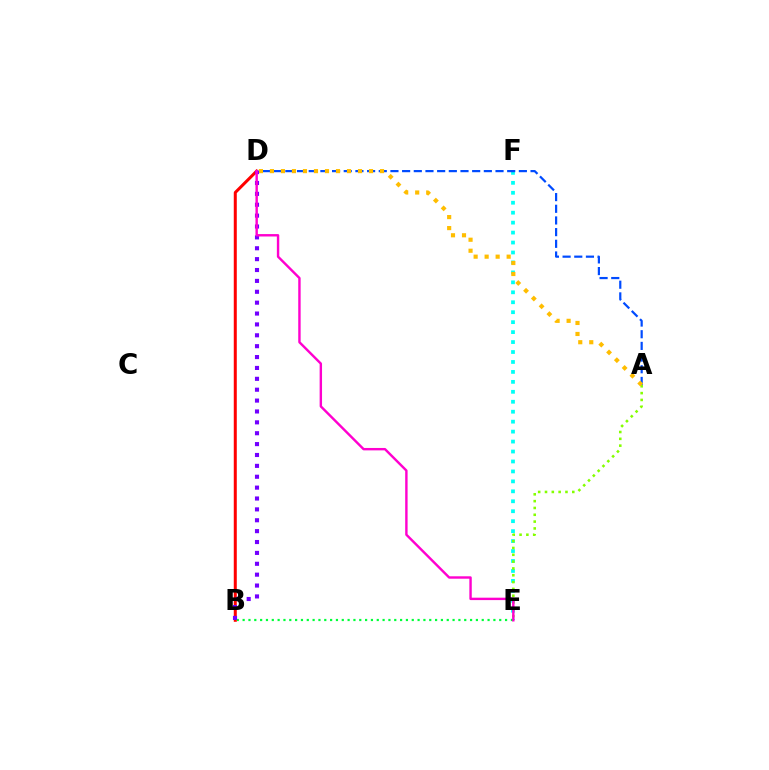{('E', 'F'): [{'color': '#00fff6', 'line_style': 'dotted', 'thickness': 2.7}], ('B', 'E'): [{'color': '#00ff39', 'line_style': 'dotted', 'thickness': 1.58}], ('B', 'D'): [{'color': '#ff0000', 'line_style': 'solid', 'thickness': 2.17}, {'color': '#7200ff', 'line_style': 'dotted', 'thickness': 2.96}], ('A', 'D'): [{'color': '#004bff', 'line_style': 'dashed', 'thickness': 1.59}, {'color': '#ffbd00', 'line_style': 'dotted', 'thickness': 2.99}], ('A', 'E'): [{'color': '#84ff00', 'line_style': 'dotted', 'thickness': 1.85}], ('D', 'E'): [{'color': '#ff00cf', 'line_style': 'solid', 'thickness': 1.74}]}